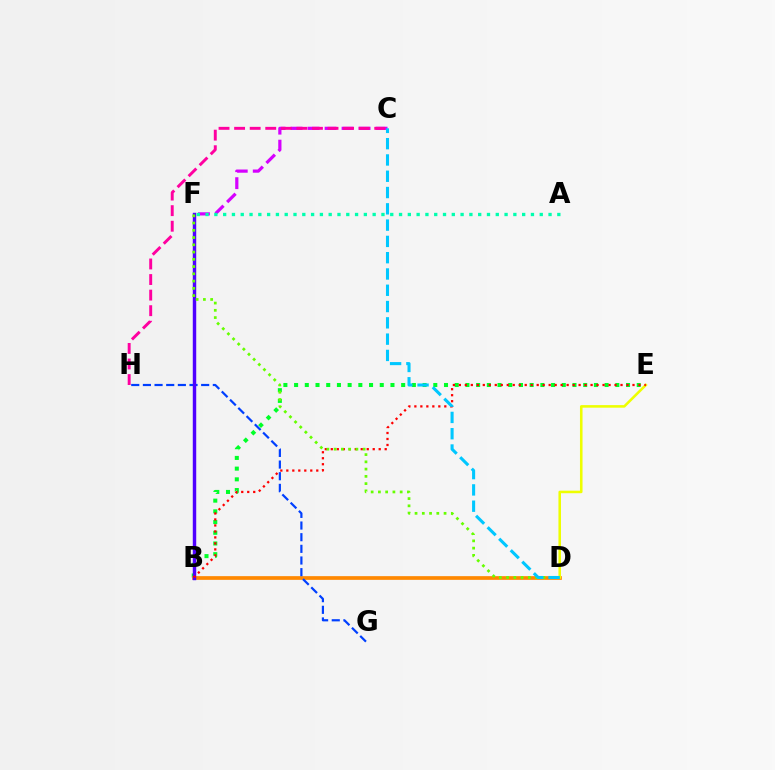{('B', 'E'): [{'color': '#00ff27', 'line_style': 'dotted', 'thickness': 2.91}, {'color': '#ff0000', 'line_style': 'dotted', 'thickness': 1.63}], ('C', 'F'): [{'color': '#d600ff', 'line_style': 'dashed', 'thickness': 2.31}], ('B', 'D'): [{'color': '#ff8800', 'line_style': 'solid', 'thickness': 2.67}], ('G', 'H'): [{'color': '#003fff', 'line_style': 'dashed', 'thickness': 1.58}], ('D', 'E'): [{'color': '#eeff00', 'line_style': 'solid', 'thickness': 1.85}], ('B', 'F'): [{'color': '#4f00ff', 'line_style': 'solid', 'thickness': 2.47}], ('D', 'F'): [{'color': '#66ff00', 'line_style': 'dotted', 'thickness': 1.97}], ('C', 'H'): [{'color': '#ff00a0', 'line_style': 'dashed', 'thickness': 2.12}], ('C', 'D'): [{'color': '#00c7ff', 'line_style': 'dashed', 'thickness': 2.21}], ('A', 'F'): [{'color': '#00ffaf', 'line_style': 'dotted', 'thickness': 2.39}]}